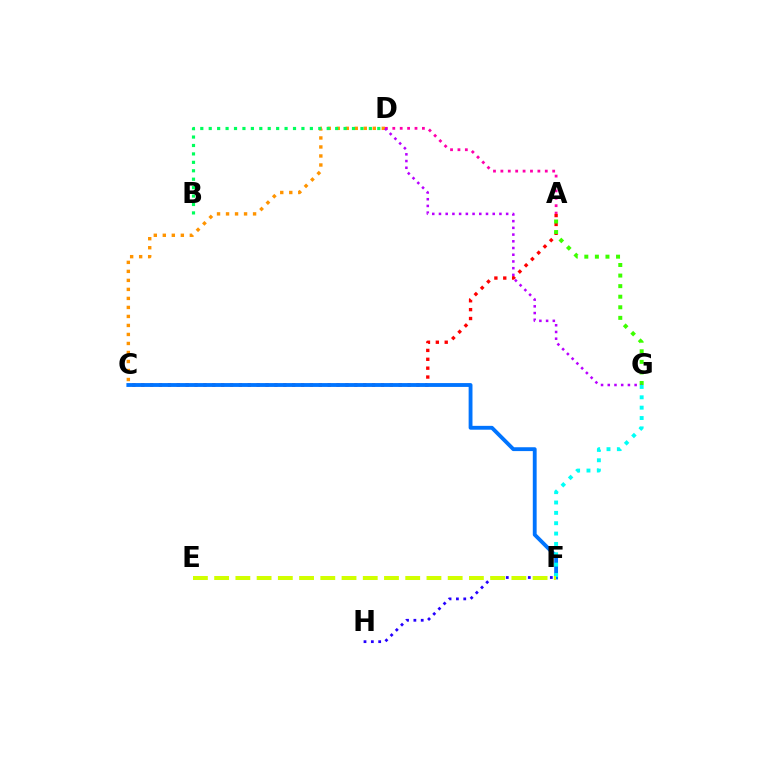{('A', 'D'): [{'color': '#ff00ac', 'line_style': 'dotted', 'thickness': 2.01}], ('C', 'D'): [{'color': '#ff9400', 'line_style': 'dotted', 'thickness': 2.45}], ('A', 'C'): [{'color': '#ff0000', 'line_style': 'dotted', 'thickness': 2.41}], ('A', 'G'): [{'color': '#3dff00', 'line_style': 'dotted', 'thickness': 2.87}], ('C', 'F'): [{'color': '#0074ff', 'line_style': 'solid', 'thickness': 2.77}], ('F', 'H'): [{'color': '#2500ff', 'line_style': 'dotted', 'thickness': 1.99}], ('D', 'G'): [{'color': '#b900ff', 'line_style': 'dotted', 'thickness': 1.83}], ('F', 'G'): [{'color': '#00fff6', 'line_style': 'dotted', 'thickness': 2.81}], ('B', 'D'): [{'color': '#00ff5c', 'line_style': 'dotted', 'thickness': 2.29}], ('E', 'F'): [{'color': '#d1ff00', 'line_style': 'dashed', 'thickness': 2.88}]}